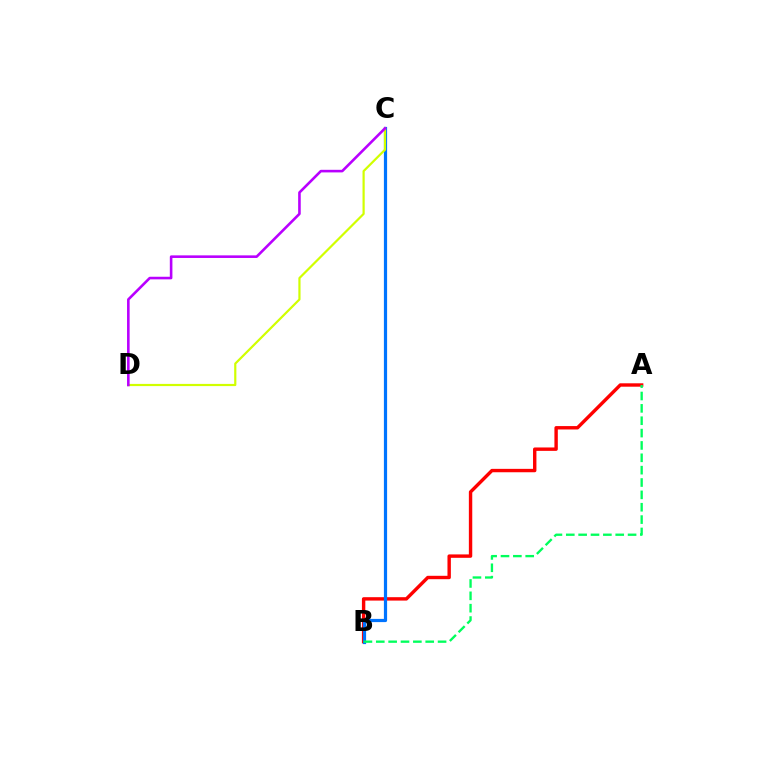{('A', 'B'): [{'color': '#ff0000', 'line_style': 'solid', 'thickness': 2.45}, {'color': '#00ff5c', 'line_style': 'dashed', 'thickness': 1.68}], ('B', 'C'): [{'color': '#0074ff', 'line_style': 'solid', 'thickness': 2.31}], ('C', 'D'): [{'color': '#d1ff00', 'line_style': 'solid', 'thickness': 1.58}, {'color': '#b900ff', 'line_style': 'solid', 'thickness': 1.87}]}